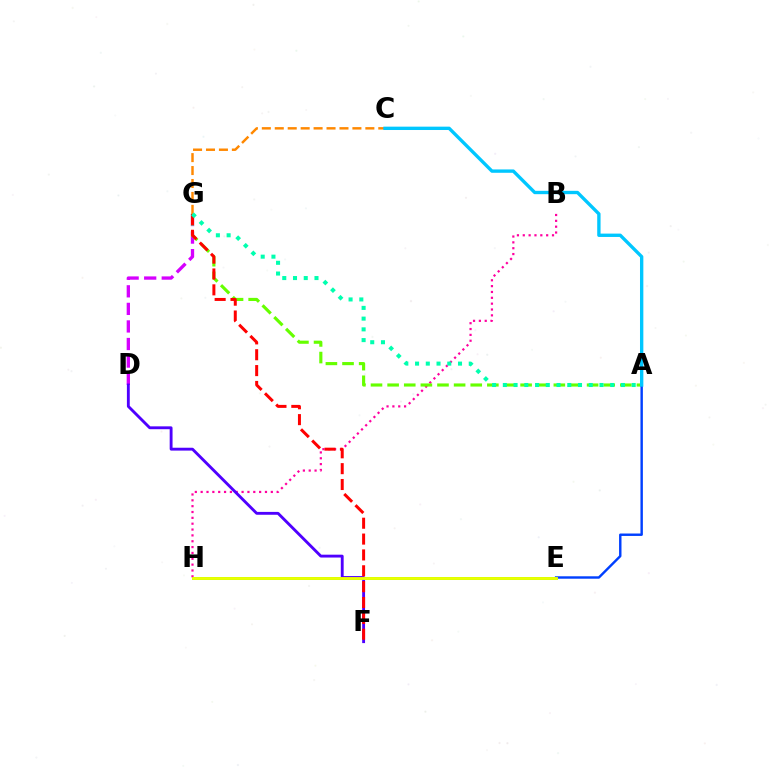{('B', 'H'): [{'color': '#ff00a0', 'line_style': 'dotted', 'thickness': 1.59}], ('E', 'H'): [{'color': '#00ff27', 'line_style': 'solid', 'thickness': 2.09}, {'color': '#eeff00', 'line_style': 'solid', 'thickness': 2.06}], ('D', 'G'): [{'color': '#d600ff', 'line_style': 'dashed', 'thickness': 2.39}], ('C', 'G'): [{'color': '#ff8800', 'line_style': 'dashed', 'thickness': 1.76}], ('D', 'F'): [{'color': '#4f00ff', 'line_style': 'solid', 'thickness': 2.06}], ('A', 'G'): [{'color': '#66ff00', 'line_style': 'dashed', 'thickness': 2.26}, {'color': '#00ffaf', 'line_style': 'dotted', 'thickness': 2.92}], ('A', 'E'): [{'color': '#003fff', 'line_style': 'solid', 'thickness': 1.75}], ('F', 'G'): [{'color': '#ff0000', 'line_style': 'dashed', 'thickness': 2.15}], ('A', 'C'): [{'color': '#00c7ff', 'line_style': 'solid', 'thickness': 2.41}]}